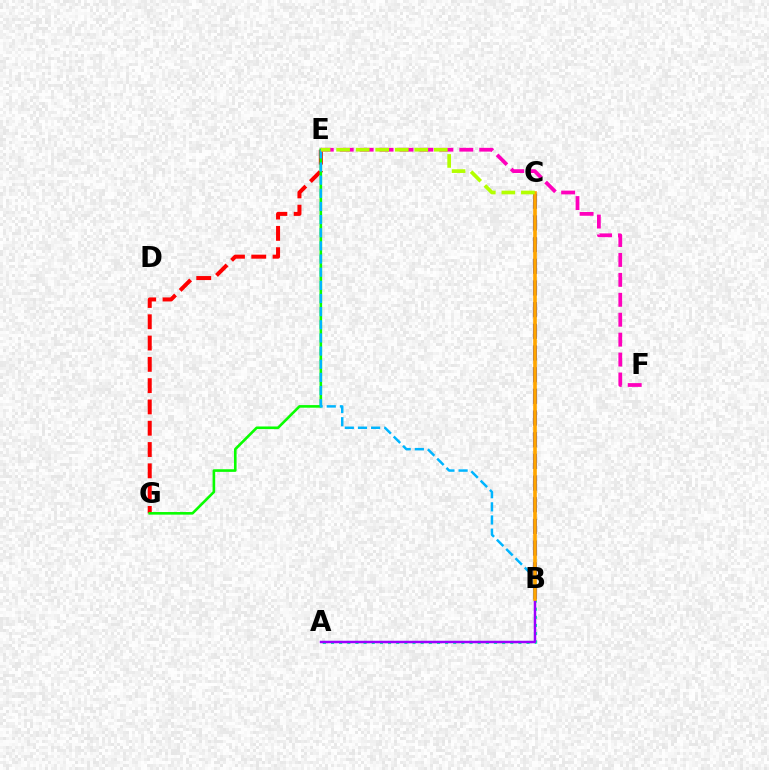{('E', 'G'): [{'color': '#ff0000', 'line_style': 'dashed', 'thickness': 2.89}, {'color': '#08ff00', 'line_style': 'solid', 'thickness': 1.88}], ('B', 'C'): [{'color': '#0010ff', 'line_style': 'dashed', 'thickness': 2.94}, {'color': '#ffa500', 'line_style': 'solid', 'thickness': 2.62}], ('A', 'B'): [{'color': '#00ff9d', 'line_style': 'dotted', 'thickness': 2.21}, {'color': '#9b00ff', 'line_style': 'solid', 'thickness': 1.8}], ('B', 'E'): [{'color': '#00b5ff', 'line_style': 'dashed', 'thickness': 1.79}], ('E', 'F'): [{'color': '#ff00bd', 'line_style': 'dashed', 'thickness': 2.71}], ('C', 'E'): [{'color': '#b3ff00', 'line_style': 'dashed', 'thickness': 2.66}]}